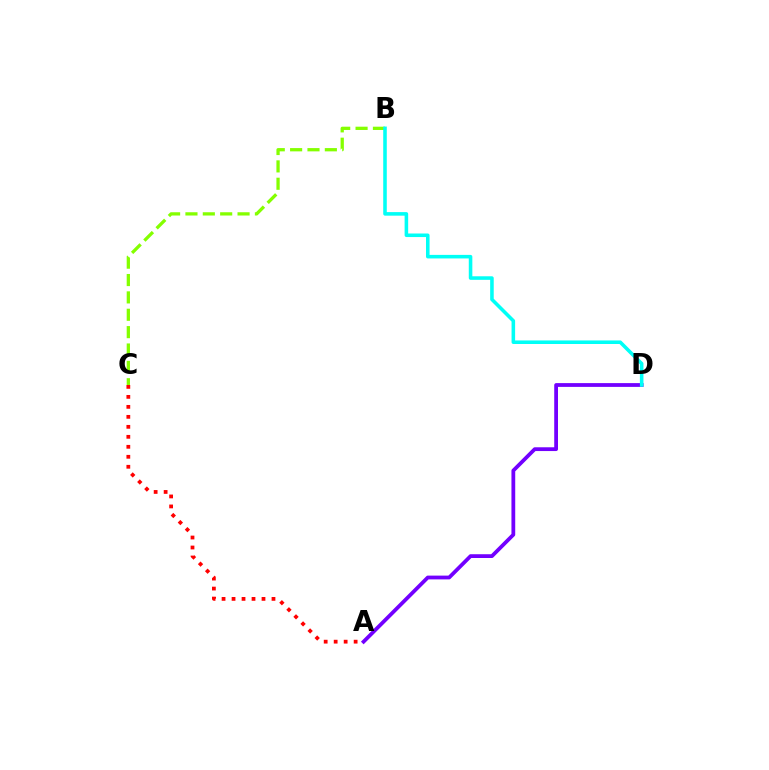{('B', 'C'): [{'color': '#84ff00', 'line_style': 'dashed', 'thickness': 2.36}], ('A', 'D'): [{'color': '#7200ff', 'line_style': 'solid', 'thickness': 2.72}], ('A', 'C'): [{'color': '#ff0000', 'line_style': 'dotted', 'thickness': 2.71}], ('B', 'D'): [{'color': '#00fff6', 'line_style': 'solid', 'thickness': 2.56}]}